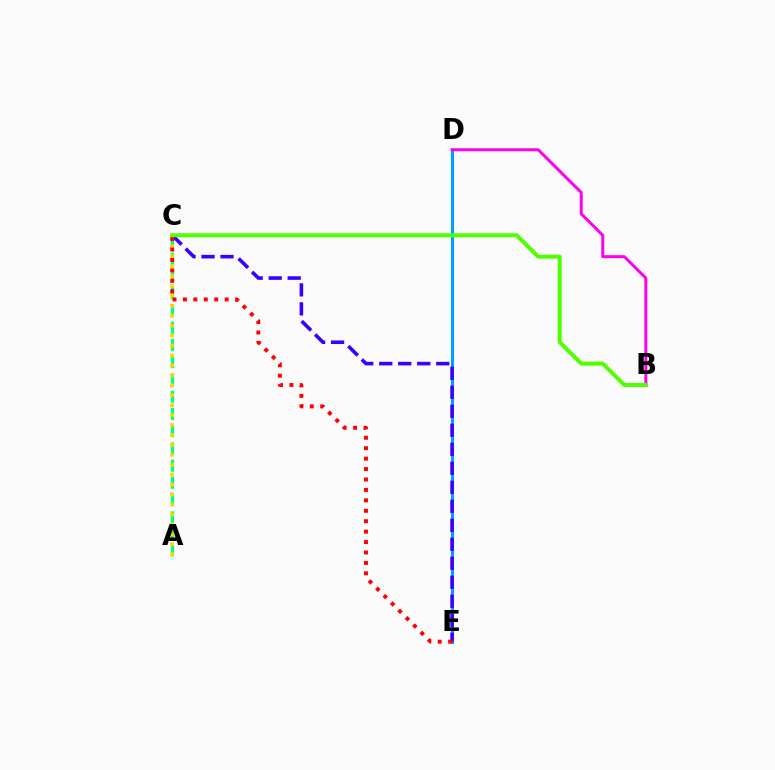{('A', 'C'): [{'color': '#00ff86', 'line_style': 'dashed', 'thickness': 2.34}, {'color': '#ffd500', 'line_style': 'dotted', 'thickness': 2.7}], ('D', 'E'): [{'color': '#009eff', 'line_style': 'solid', 'thickness': 2.22}], ('B', 'D'): [{'color': '#ff00ed', 'line_style': 'solid', 'thickness': 2.15}], ('C', 'E'): [{'color': '#3700ff', 'line_style': 'dashed', 'thickness': 2.58}, {'color': '#ff0000', 'line_style': 'dotted', 'thickness': 2.83}], ('B', 'C'): [{'color': '#4fff00', 'line_style': 'solid', 'thickness': 2.89}]}